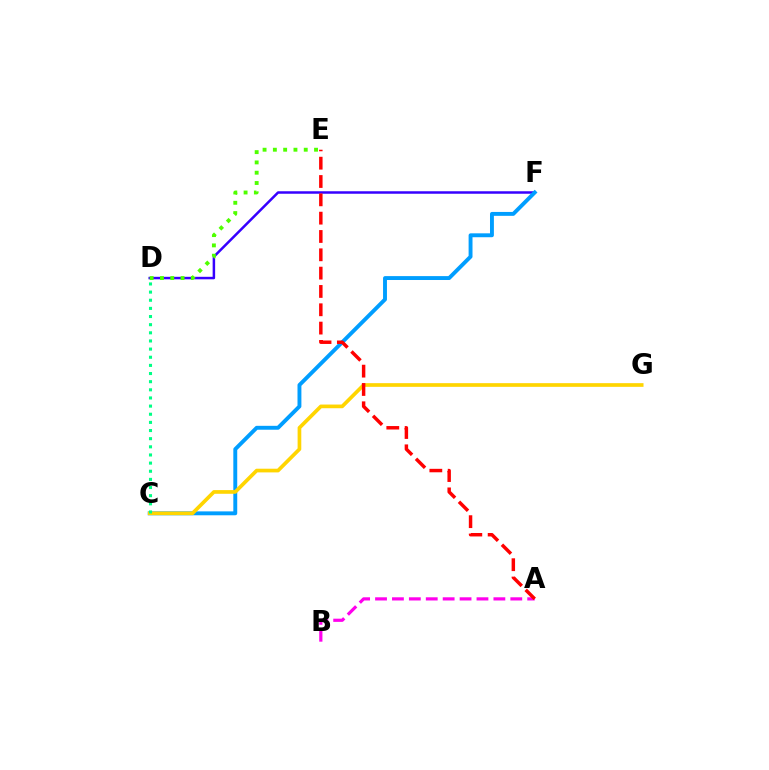{('D', 'F'): [{'color': '#3700ff', 'line_style': 'solid', 'thickness': 1.8}], ('C', 'F'): [{'color': '#009eff', 'line_style': 'solid', 'thickness': 2.81}], ('A', 'B'): [{'color': '#ff00ed', 'line_style': 'dashed', 'thickness': 2.3}], ('C', 'G'): [{'color': '#ffd500', 'line_style': 'solid', 'thickness': 2.65}], ('C', 'D'): [{'color': '#00ff86', 'line_style': 'dotted', 'thickness': 2.21}], ('D', 'E'): [{'color': '#4fff00', 'line_style': 'dotted', 'thickness': 2.8}], ('A', 'E'): [{'color': '#ff0000', 'line_style': 'dashed', 'thickness': 2.49}]}